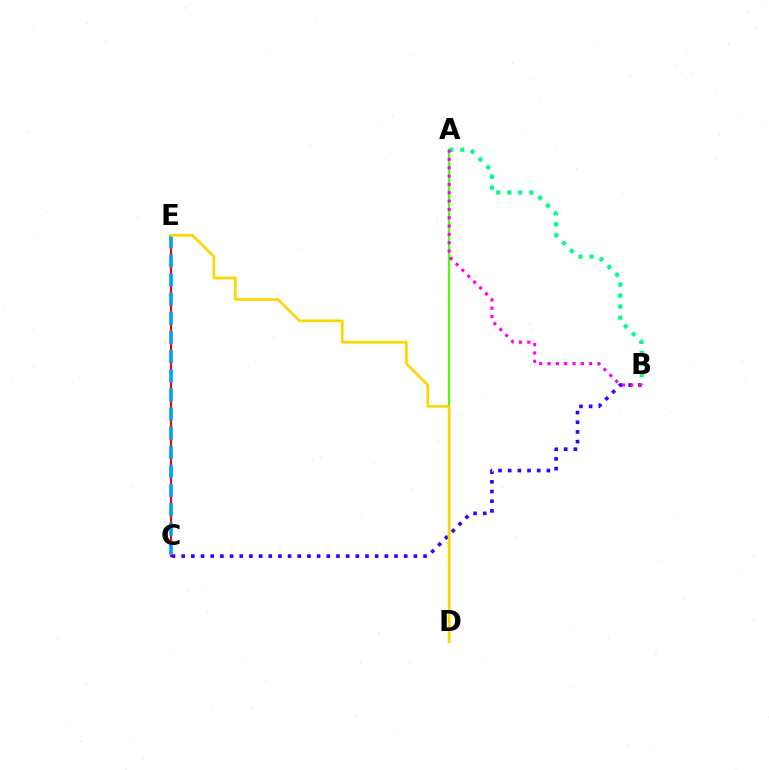{('C', 'E'): [{'color': '#ff0000', 'line_style': 'solid', 'thickness': 1.55}, {'color': '#009eff', 'line_style': 'dashed', 'thickness': 2.6}], ('B', 'C'): [{'color': '#3700ff', 'line_style': 'dotted', 'thickness': 2.63}], ('A', 'B'): [{'color': '#00ff86', 'line_style': 'dotted', 'thickness': 3.0}, {'color': '#ff00ed', 'line_style': 'dotted', 'thickness': 2.26}], ('A', 'D'): [{'color': '#4fff00', 'line_style': 'solid', 'thickness': 1.58}], ('D', 'E'): [{'color': '#ffd500', 'line_style': 'solid', 'thickness': 1.93}]}